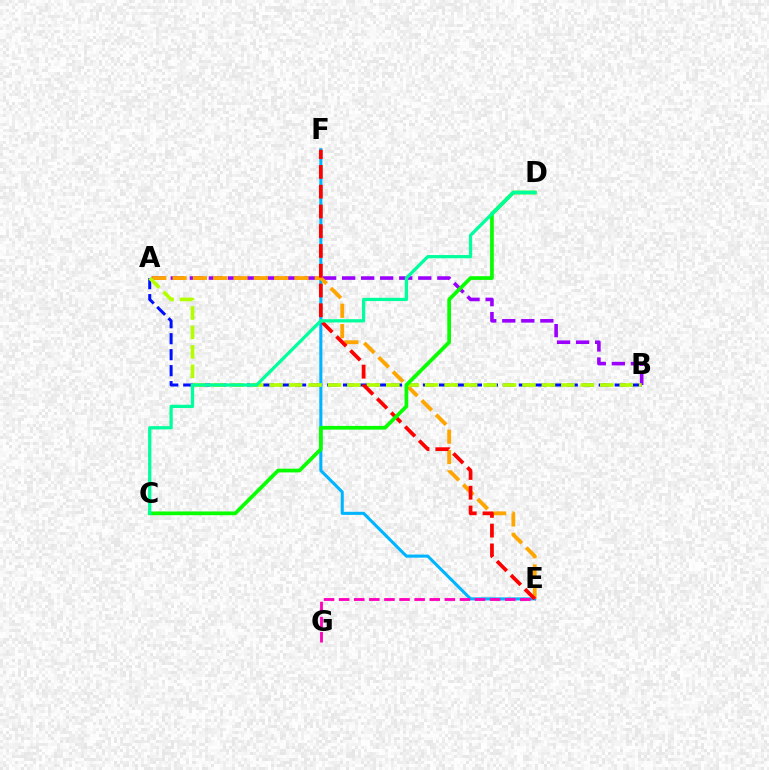{('A', 'B'): [{'color': '#0010ff', 'line_style': 'dashed', 'thickness': 2.17}, {'color': '#9b00ff', 'line_style': 'dashed', 'thickness': 2.59}, {'color': '#b3ff00', 'line_style': 'dashed', 'thickness': 2.64}], ('E', 'F'): [{'color': '#00b5ff', 'line_style': 'solid', 'thickness': 2.21}, {'color': '#ff0000', 'line_style': 'dashed', 'thickness': 2.69}], ('A', 'E'): [{'color': '#ffa500', 'line_style': 'dashed', 'thickness': 2.76}], ('E', 'G'): [{'color': '#ff00bd', 'line_style': 'dashed', 'thickness': 2.05}], ('C', 'D'): [{'color': '#08ff00', 'line_style': 'solid', 'thickness': 2.68}, {'color': '#00ff9d', 'line_style': 'solid', 'thickness': 2.35}]}